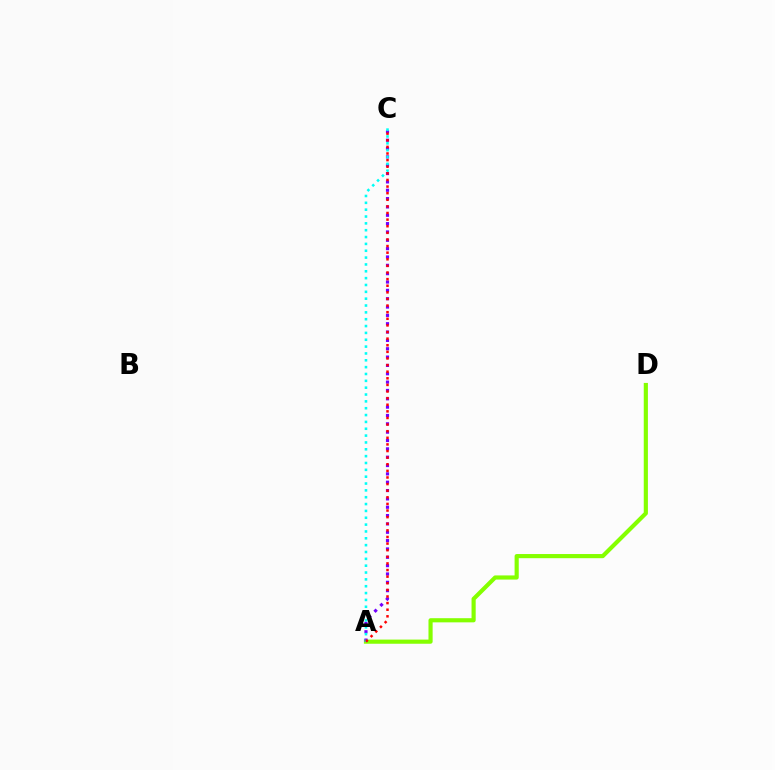{('A', 'D'): [{'color': '#84ff00', 'line_style': 'solid', 'thickness': 2.99}], ('A', 'C'): [{'color': '#7200ff', 'line_style': 'dotted', 'thickness': 2.27}, {'color': '#00fff6', 'line_style': 'dotted', 'thickness': 1.86}, {'color': '#ff0000', 'line_style': 'dotted', 'thickness': 1.8}]}